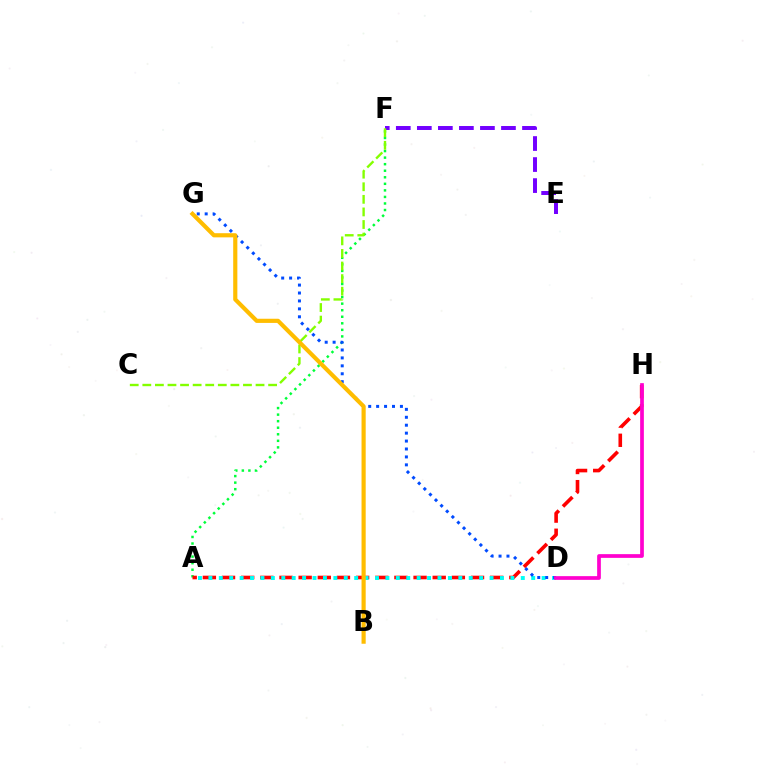{('A', 'F'): [{'color': '#00ff39', 'line_style': 'dotted', 'thickness': 1.78}], ('A', 'H'): [{'color': '#ff0000', 'line_style': 'dashed', 'thickness': 2.6}], ('E', 'F'): [{'color': '#7200ff', 'line_style': 'dashed', 'thickness': 2.86}], ('A', 'D'): [{'color': '#00fff6', 'line_style': 'dotted', 'thickness': 2.83}], ('D', 'G'): [{'color': '#004bff', 'line_style': 'dotted', 'thickness': 2.15}], ('C', 'F'): [{'color': '#84ff00', 'line_style': 'dashed', 'thickness': 1.71}], ('B', 'G'): [{'color': '#ffbd00', 'line_style': 'solid', 'thickness': 2.99}], ('D', 'H'): [{'color': '#ff00cf', 'line_style': 'solid', 'thickness': 2.67}]}